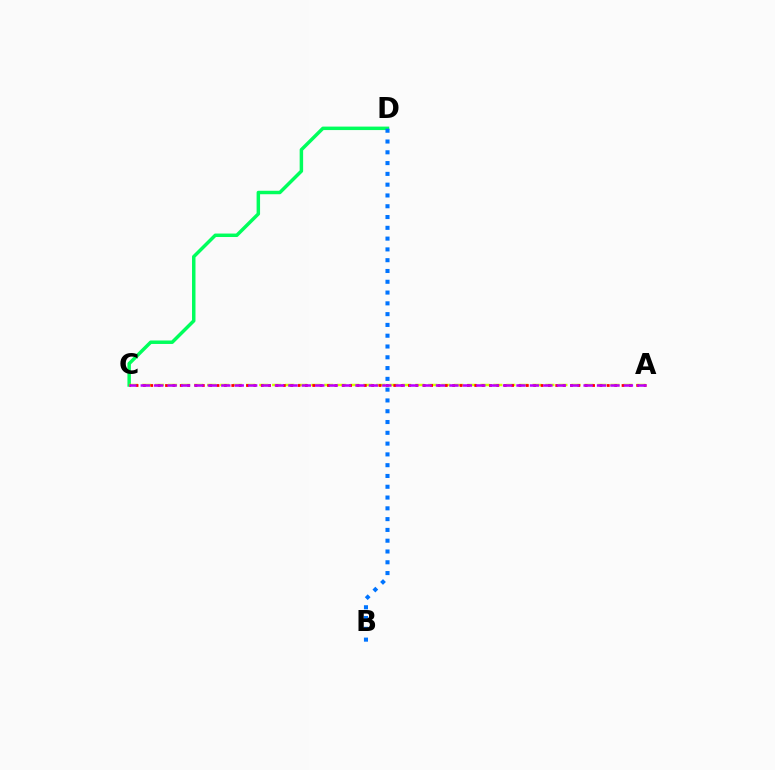{('C', 'D'): [{'color': '#00ff5c', 'line_style': 'solid', 'thickness': 2.5}], ('A', 'C'): [{'color': '#d1ff00', 'line_style': 'dashed', 'thickness': 1.77}, {'color': '#ff0000', 'line_style': 'dotted', 'thickness': 2.0}, {'color': '#b900ff', 'line_style': 'dashed', 'thickness': 1.82}], ('B', 'D'): [{'color': '#0074ff', 'line_style': 'dotted', 'thickness': 2.93}]}